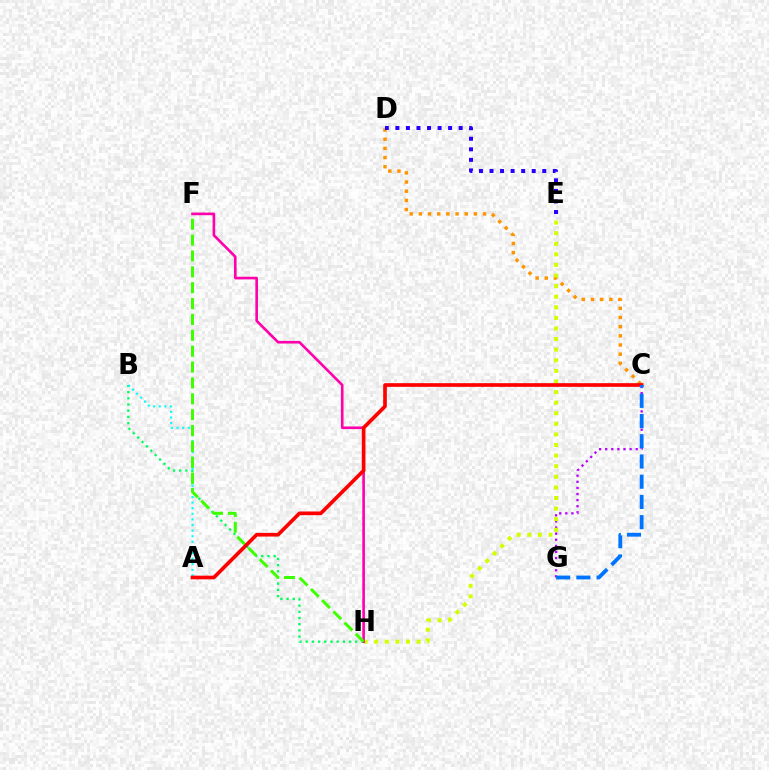{('C', 'D'): [{'color': '#ff9400', 'line_style': 'dotted', 'thickness': 2.49}], ('C', 'G'): [{'color': '#b900ff', 'line_style': 'dotted', 'thickness': 1.66}, {'color': '#0074ff', 'line_style': 'dashed', 'thickness': 2.75}], ('B', 'H'): [{'color': '#00ff5c', 'line_style': 'dotted', 'thickness': 1.68}], ('E', 'H'): [{'color': '#d1ff00', 'line_style': 'dotted', 'thickness': 2.88}], ('A', 'B'): [{'color': '#00fff6', 'line_style': 'dotted', 'thickness': 1.52}], ('F', 'H'): [{'color': '#ff00ac', 'line_style': 'solid', 'thickness': 1.89}, {'color': '#3dff00', 'line_style': 'dashed', 'thickness': 2.16}], ('A', 'C'): [{'color': '#ff0000', 'line_style': 'solid', 'thickness': 2.64}], ('D', 'E'): [{'color': '#2500ff', 'line_style': 'dotted', 'thickness': 2.87}]}